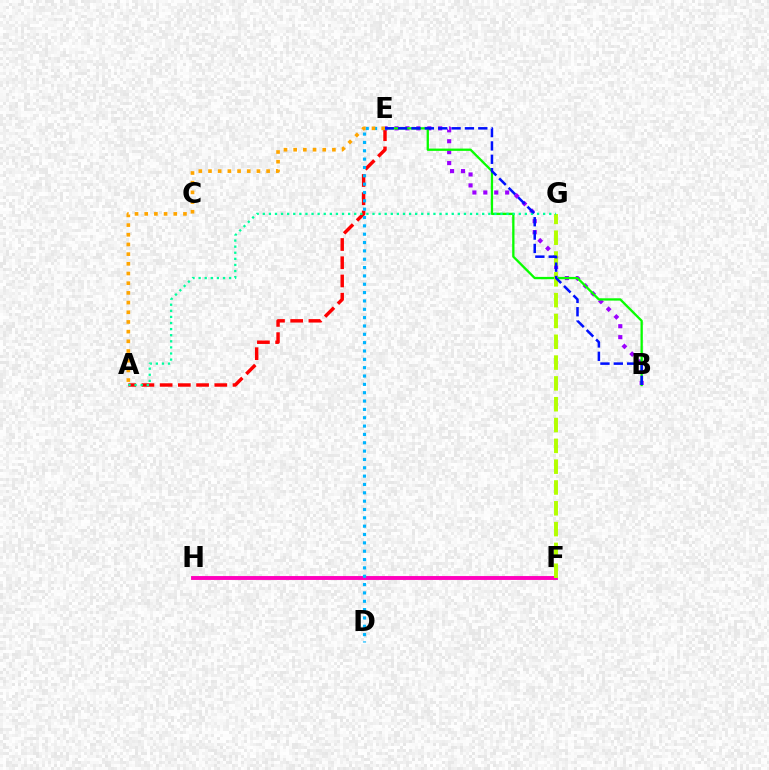{('A', 'E'): [{'color': '#ff0000', 'line_style': 'dashed', 'thickness': 2.48}, {'color': '#ffa500', 'line_style': 'dotted', 'thickness': 2.63}], ('B', 'E'): [{'color': '#9b00ff', 'line_style': 'dotted', 'thickness': 2.97}, {'color': '#08ff00', 'line_style': 'solid', 'thickness': 1.66}, {'color': '#0010ff', 'line_style': 'dashed', 'thickness': 1.82}], ('F', 'H'): [{'color': '#ff00bd', 'line_style': 'solid', 'thickness': 2.8}], ('D', 'E'): [{'color': '#00b5ff', 'line_style': 'dotted', 'thickness': 2.27}], ('F', 'G'): [{'color': '#b3ff00', 'line_style': 'dashed', 'thickness': 2.83}], ('A', 'G'): [{'color': '#00ff9d', 'line_style': 'dotted', 'thickness': 1.66}]}